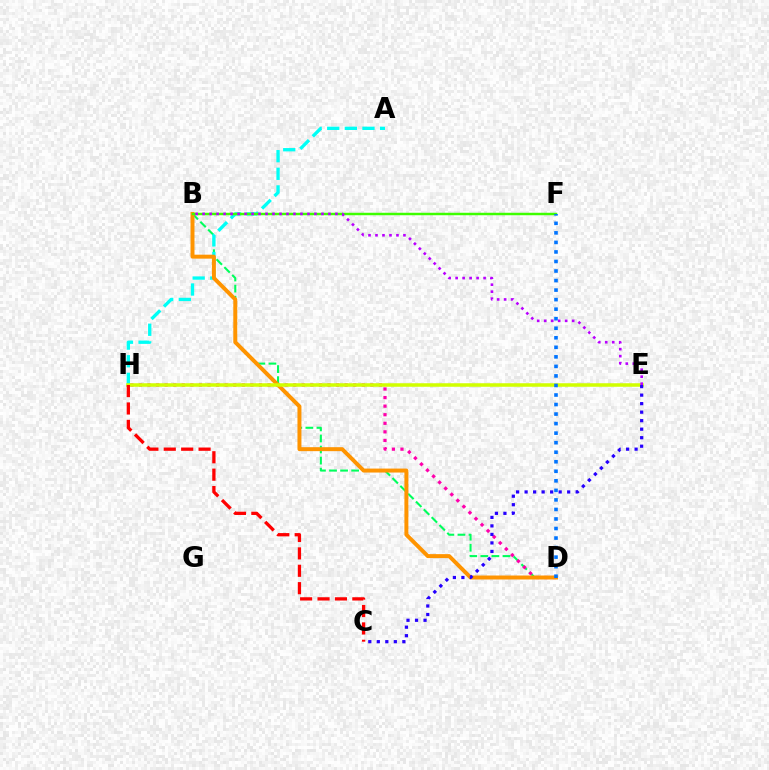{('B', 'D'): [{'color': '#00ff5c', 'line_style': 'dashed', 'thickness': 1.5}, {'color': '#ff9400', 'line_style': 'solid', 'thickness': 2.86}], ('A', 'H'): [{'color': '#00fff6', 'line_style': 'dashed', 'thickness': 2.39}], ('D', 'H'): [{'color': '#ff00ac', 'line_style': 'dotted', 'thickness': 2.33}], ('E', 'H'): [{'color': '#d1ff00', 'line_style': 'solid', 'thickness': 2.54}], ('B', 'F'): [{'color': '#3dff00', 'line_style': 'solid', 'thickness': 1.78}], ('C', 'H'): [{'color': '#ff0000', 'line_style': 'dashed', 'thickness': 2.36}], ('C', 'E'): [{'color': '#2500ff', 'line_style': 'dotted', 'thickness': 2.31}], ('B', 'E'): [{'color': '#b900ff', 'line_style': 'dotted', 'thickness': 1.9}], ('D', 'F'): [{'color': '#0074ff', 'line_style': 'dotted', 'thickness': 2.59}]}